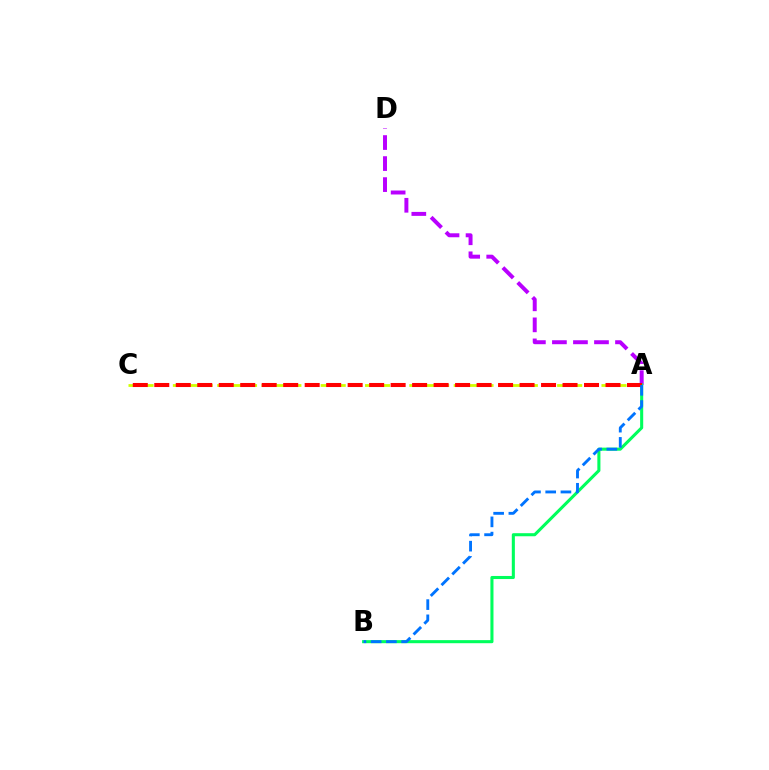{('A', 'C'): [{'color': '#d1ff00', 'line_style': 'dashed', 'thickness': 2.01}, {'color': '#ff0000', 'line_style': 'dashed', 'thickness': 2.92}], ('A', 'D'): [{'color': '#b900ff', 'line_style': 'dashed', 'thickness': 2.86}], ('A', 'B'): [{'color': '#00ff5c', 'line_style': 'solid', 'thickness': 2.21}, {'color': '#0074ff', 'line_style': 'dashed', 'thickness': 2.07}]}